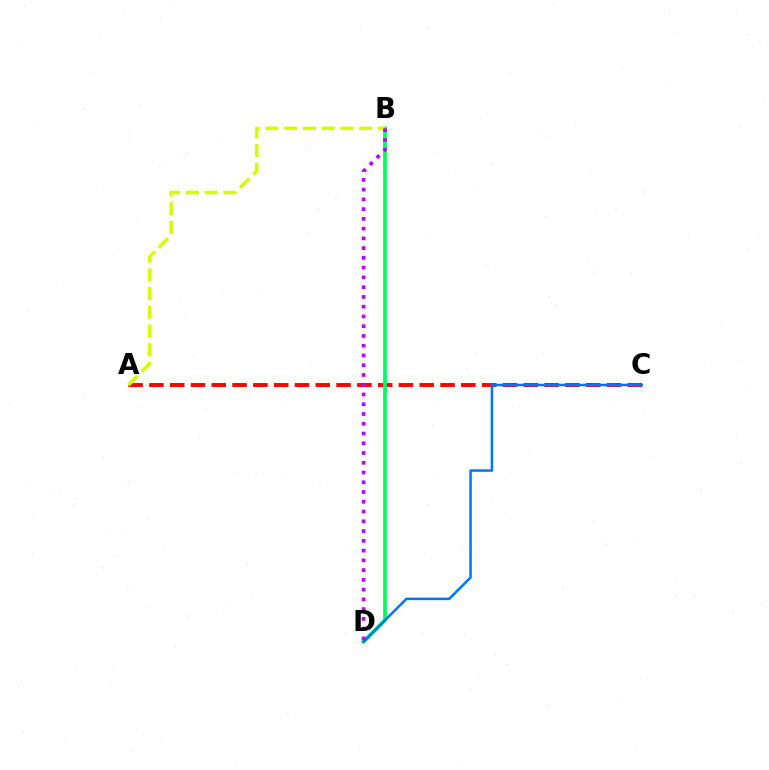{('A', 'C'): [{'color': '#ff0000', 'line_style': 'dashed', 'thickness': 2.83}], ('B', 'D'): [{'color': '#00ff5c', 'line_style': 'solid', 'thickness': 2.71}, {'color': '#b900ff', 'line_style': 'dotted', 'thickness': 2.65}], ('A', 'B'): [{'color': '#d1ff00', 'line_style': 'dashed', 'thickness': 2.55}], ('C', 'D'): [{'color': '#0074ff', 'line_style': 'solid', 'thickness': 1.82}]}